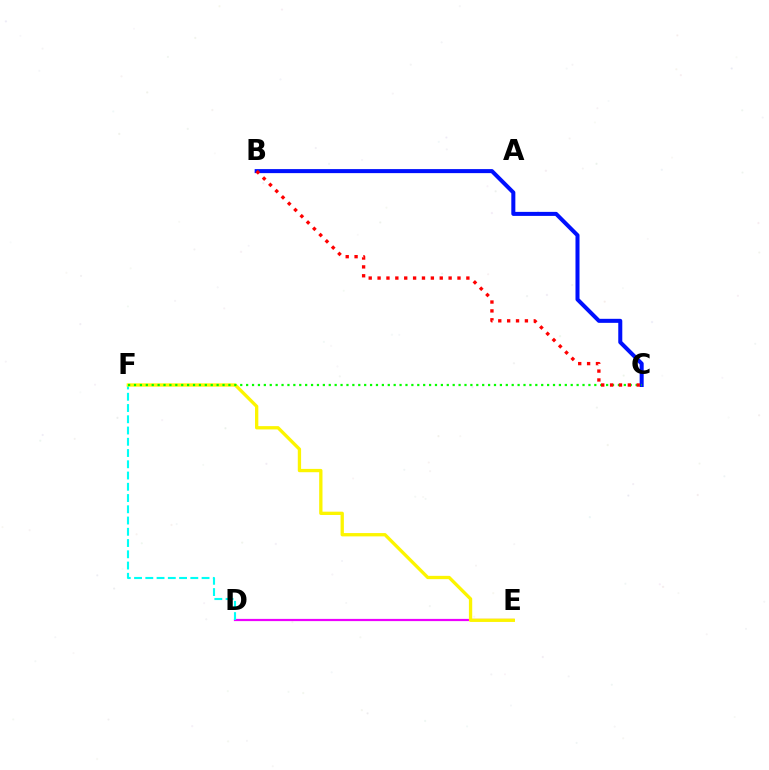{('D', 'E'): [{'color': '#ee00ff', 'line_style': 'solid', 'thickness': 1.6}], ('D', 'F'): [{'color': '#00fff6', 'line_style': 'dashed', 'thickness': 1.53}], ('B', 'C'): [{'color': '#0010ff', 'line_style': 'solid', 'thickness': 2.9}, {'color': '#ff0000', 'line_style': 'dotted', 'thickness': 2.41}], ('E', 'F'): [{'color': '#fcf500', 'line_style': 'solid', 'thickness': 2.38}], ('C', 'F'): [{'color': '#08ff00', 'line_style': 'dotted', 'thickness': 1.6}]}